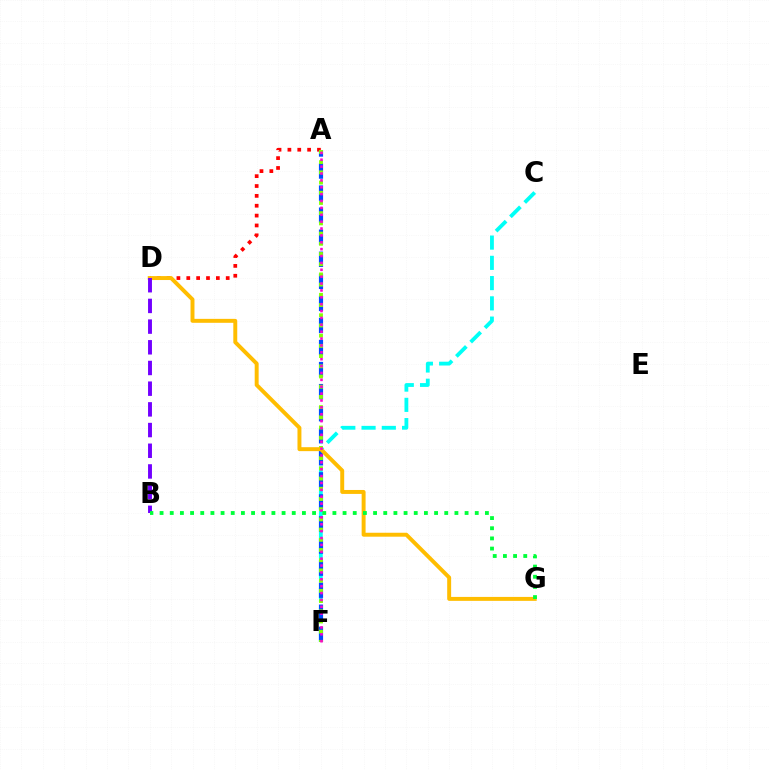{('C', 'F'): [{'color': '#00fff6', 'line_style': 'dashed', 'thickness': 2.75}], ('A', 'D'): [{'color': '#ff0000', 'line_style': 'dotted', 'thickness': 2.68}], ('A', 'F'): [{'color': '#004bff', 'line_style': 'dashed', 'thickness': 3.0}, {'color': '#84ff00', 'line_style': 'dotted', 'thickness': 2.77}, {'color': '#ff00cf', 'line_style': 'dotted', 'thickness': 1.87}], ('D', 'G'): [{'color': '#ffbd00', 'line_style': 'solid', 'thickness': 2.84}], ('B', 'D'): [{'color': '#7200ff', 'line_style': 'dashed', 'thickness': 2.81}], ('B', 'G'): [{'color': '#00ff39', 'line_style': 'dotted', 'thickness': 2.76}]}